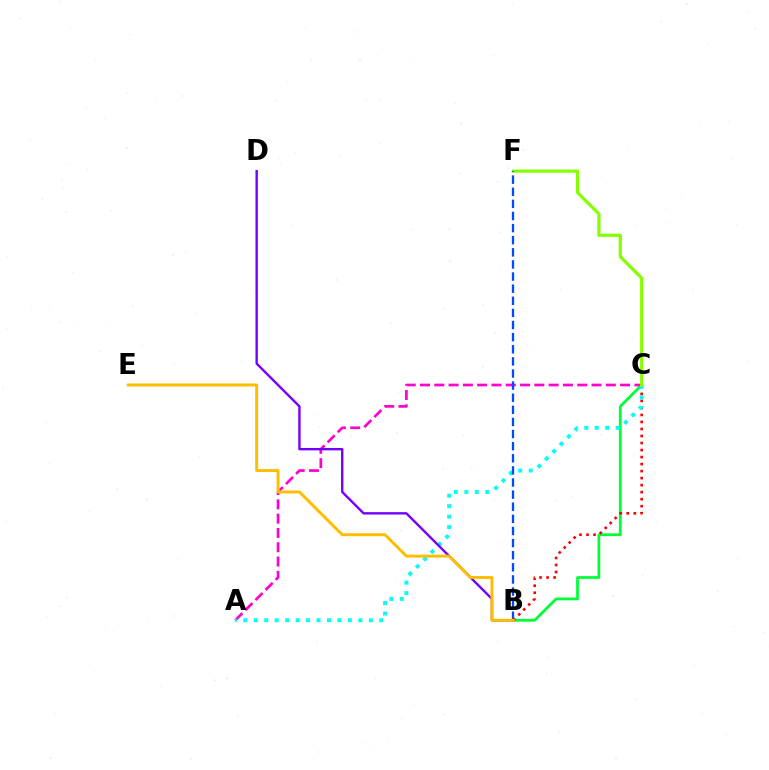{('B', 'C'): [{'color': '#00ff39', 'line_style': 'solid', 'thickness': 2.0}, {'color': '#ff0000', 'line_style': 'dotted', 'thickness': 1.91}], ('A', 'C'): [{'color': '#ff00cf', 'line_style': 'dashed', 'thickness': 1.94}, {'color': '#00fff6', 'line_style': 'dotted', 'thickness': 2.84}], ('C', 'F'): [{'color': '#84ff00', 'line_style': 'solid', 'thickness': 2.29}], ('B', 'D'): [{'color': '#7200ff', 'line_style': 'solid', 'thickness': 1.71}], ('B', 'F'): [{'color': '#004bff', 'line_style': 'dashed', 'thickness': 1.65}], ('B', 'E'): [{'color': '#ffbd00', 'line_style': 'solid', 'thickness': 2.12}]}